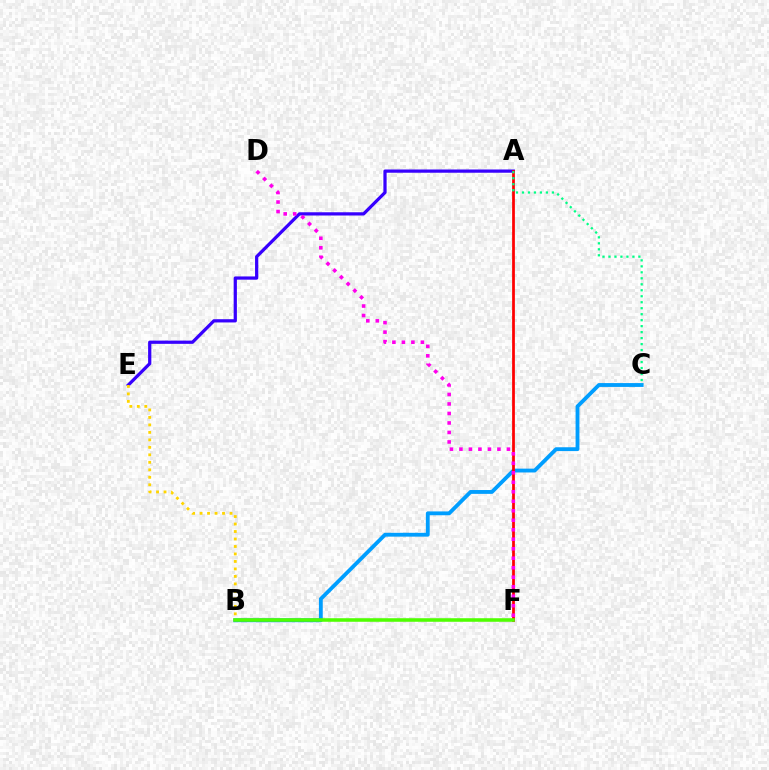{('B', 'C'): [{'color': '#009eff', 'line_style': 'solid', 'thickness': 2.76}], ('A', 'E'): [{'color': '#3700ff', 'line_style': 'solid', 'thickness': 2.33}], ('A', 'F'): [{'color': '#ff0000', 'line_style': 'solid', 'thickness': 1.98}], ('D', 'F'): [{'color': '#ff00ed', 'line_style': 'dotted', 'thickness': 2.58}], ('A', 'C'): [{'color': '#00ff86', 'line_style': 'dotted', 'thickness': 1.63}], ('B', 'E'): [{'color': '#ffd500', 'line_style': 'dotted', 'thickness': 2.03}], ('B', 'F'): [{'color': '#4fff00', 'line_style': 'solid', 'thickness': 2.56}]}